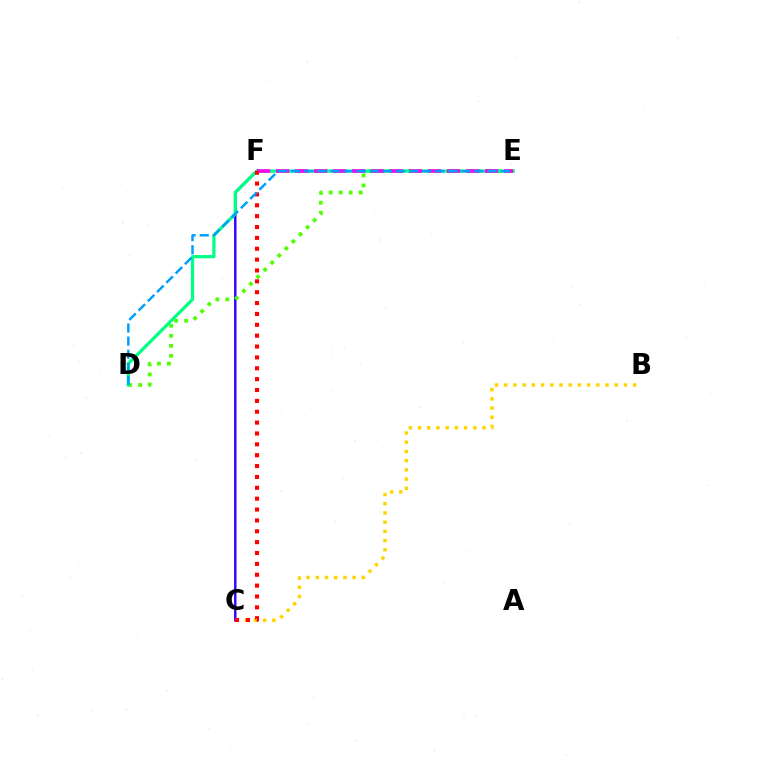{('B', 'C'): [{'color': '#ffd500', 'line_style': 'dotted', 'thickness': 2.5}], ('C', 'F'): [{'color': '#3700ff', 'line_style': 'solid', 'thickness': 1.76}, {'color': '#ff0000', 'line_style': 'dotted', 'thickness': 2.95}], ('D', 'E'): [{'color': '#4fff00', 'line_style': 'dotted', 'thickness': 2.72}, {'color': '#00ff86', 'line_style': 'solid', 'thickness': 2.33}, {'color': '#009eff', 'line_style': 'dashed', 'thickness': 1.78}], ('E', 'F'): [{'color': '#ff00ed', 'line_style': 'dashed', 'thickness': 2.58}]}